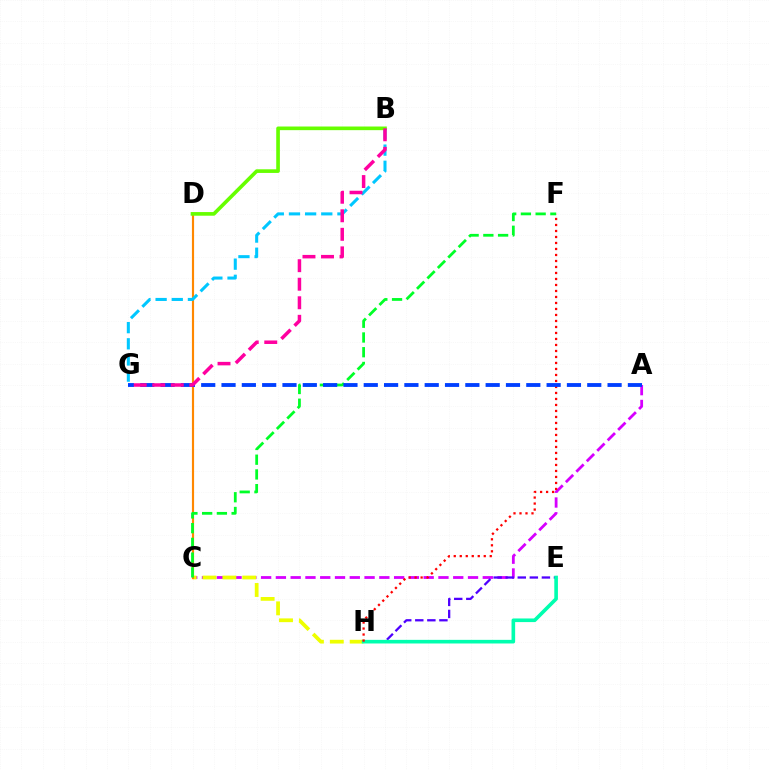{('A', 'C'): [{'color': '#d600ff', 'line_style': 'dashed', 'thickness': 2.01}], ('E', 'H'): [{'color': '#4f00ff', 'line_style': 'dashed', 'thickness': 1.64}, {'color': '#00ffaf', 'line_style': 'solid', 'thickness': 2.61}], ('C', 'H'): [{'color': '#eeff00', 'line_style': 'dashed', 'thickness': 2.7}], ('F', 'H'): [{'color': '#ff0000', 'line_style': 'dotted', 'thickness': 1.63}], ('C', 'D'): [{'color': '#ff8800', 'line_style': 'solid', 'thickness': 1.56}], ('C', 'F'): [{'color': '#00ff27', 'line_style': 'dashed', 'thickness': 2.0}], ('A', 'G'): [{'color': '#003fff', 'line_style': 'dashed', 'thickness': 2.76}], ('B', 'G'): [{'color': '#00c7ff', 'line_style': 'dashed', 'thickness': 2.19}, {'color': '#ff00a0', 'line_style': 'dashed', 'thickness': 2.52}], ('B', 'D'): [{'color': '#66ff00', 'line_style': 'solid', 'thickness': 2.63}]}